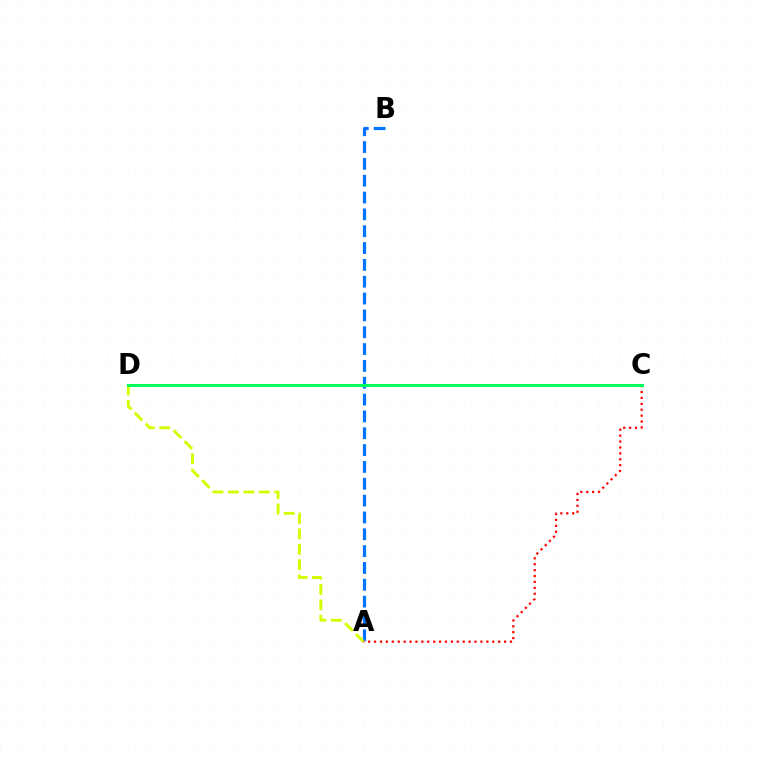{('A', 'B'): [{'color': '#0074ff', 'line_style': 'dashed', 'thickness': 2.29}], ('A', 'D'): [{'color': '#d1ff00', 'line_style': 'dashed', 'thickness': 2.09}], ('C', 'D'): [{'color': '#b900ff', 'line_style': 'dashed', 'thickness': 1.89}, {'color': '#00ff5c', 'line_style': 'solid', 'thickness': 2.15}], ('A', 'C'): [{'color': '#ff0000', 'line_style': 'dotted', 'thickness': 1.61}]}